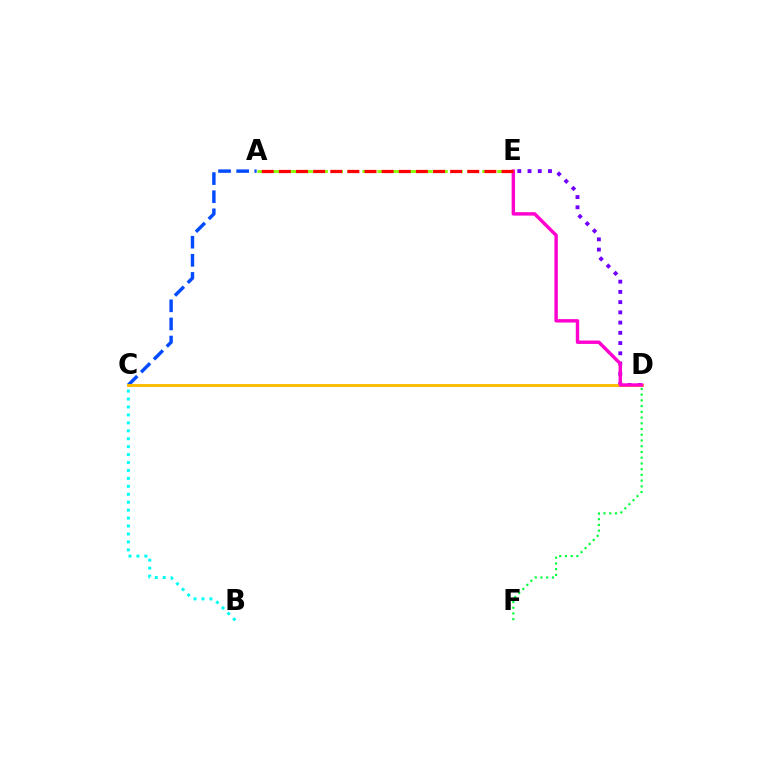{('D', 'E'): [{'color': '#7200ff', 'line_style': 'dotted', 'thickness': 2.78}, {'color': '#ff00cf', 'line_style': 'solid', 'thickness': 2.45}], ('A', 'E'): [{'color': '#84ff00', 'line_style': 'dashed', 'thickness': 2.04}, {'color': '#ff0000', 'line_style': 'dashed', 'thickness': 2.33}], ('D', 'F'): [{'color': '#00ff39', 'line_style': 'dotted', 'thickness': 1.56}], ('B', 'C'): [{'color': '#00fff6', 'line_style': 'dotted', 'thickness': 2.16}], ('A', 'C'): [{'color': '#004bff', 'line_style': 'dashed', 'thickness': 2.46}], ('C', 'D'): [{'color': '#ffbd00', 'line_style': 'solid', 'thickness': 2.1}]}